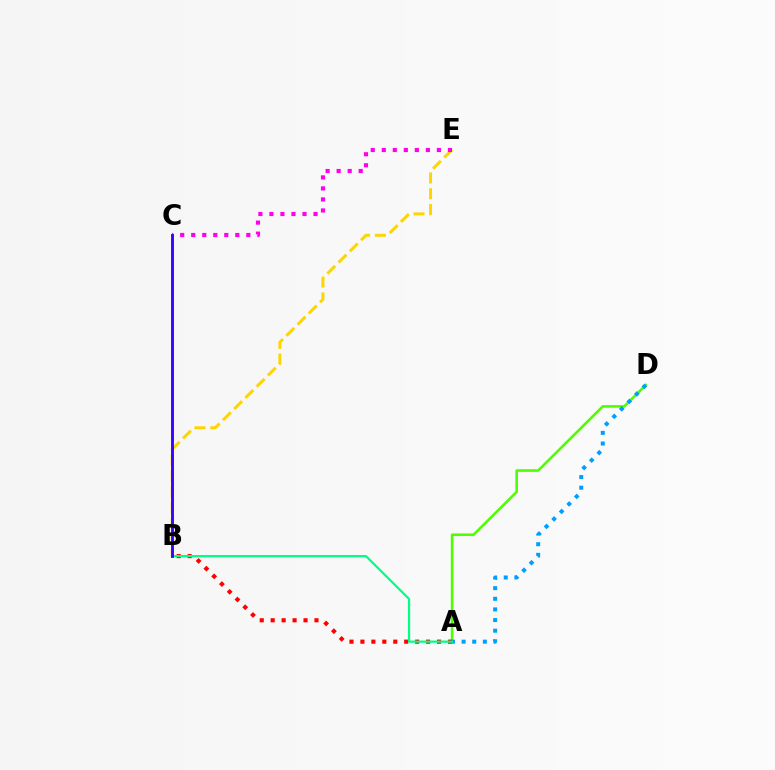{('A', 'D'): [{'color': '#4fff00', 'line_style': 'solid', 'thickness': 1.87}, {'color': '#009eff', 'line_style': 'dotted', 'thickness': 2.89}], ('B', 'E'): [{'color': '#ffd500', 'line_style': 'dashed', 'thickness': 2.15}], ('C', 'E'): [{'color': '#ff00ed', 'line_style': 'dotted', 'thickness': 2.99}], ('A', 'B'): [{'color': '#ff0000', 'line_style': 'dotted', 'thickness': 2.98}, {'color': '#00ff86', 'line_style': 'solid', 'thickness': 1.61}], ('B', 'C'): [{'color': '#3700ff', 'line_style': 'solid', 'thickness': 2.07}]}